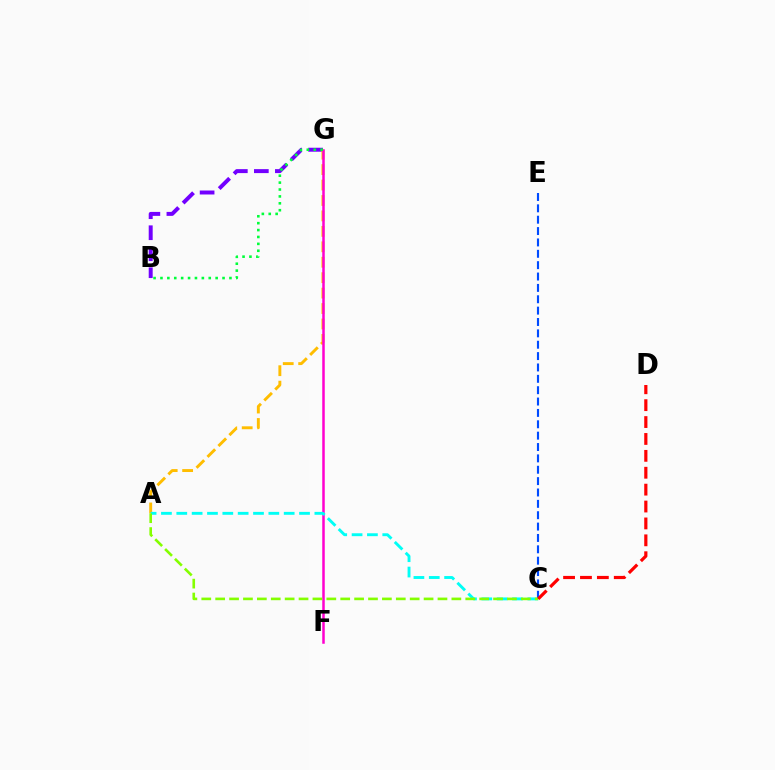{('B', 'G'): [{'color': '#7200ff', 'line_style': 'dashed', 'thickness': 2.86}, {'color': '#00ff39', 'line_style': 'dotted', 'thickness': 1.87}], ('C', 'E'): [{'color': '#004bff', 'line_style': 'dashed', 'thickness': 1.54}], ('A', 'G'): [{'color': '#ffbd00', 'line_style': 'dashed', 'thickness': 2.1}], ('F', 'G'): [{'color': '#ff00cf', 'line_style': 'solid', 'thickness': 1.81}], ('A', 'C'): [{'color': '#00fff6', 'line_style': 'dashed', 'thickness': 2.08}, {'color': '#84ff00', 'line_style': 'dashed', 'thickness': 1.89}], ('C', 'D'): [{'color': '#ff0000', 'line_style': 'dashed', 'thickness': 2.3}]}